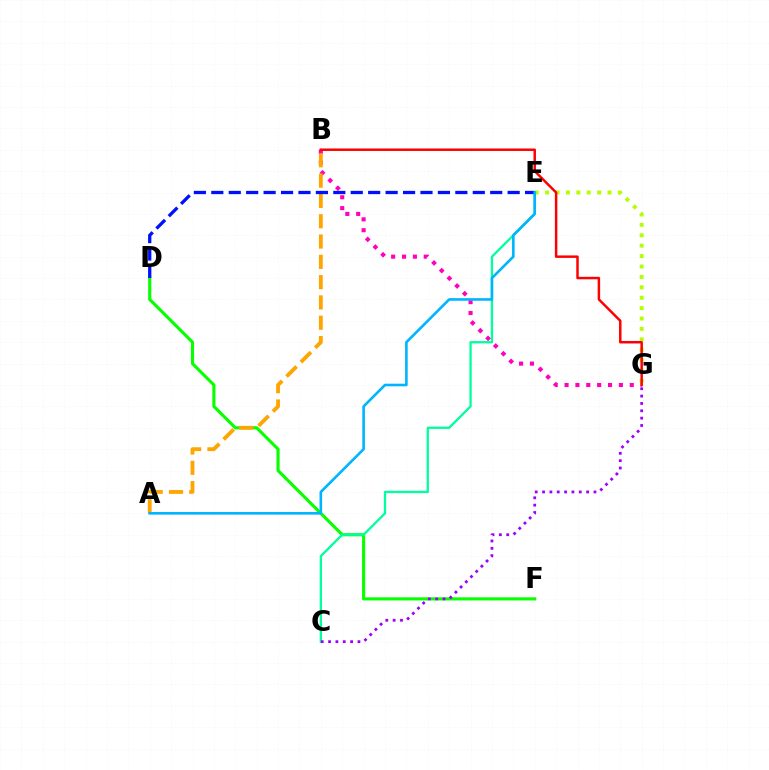{('B', 'G'): [{'color': '#ff00bd', 'line_style': 'dotted', 'thickness': 2.95}, {'color': '#ff0000', 'line_style': 'solid', 'thickness': 1.78}], ('E', 'G'): [{'color': '#b3ff00', 'line_style': 'dotted', 'thickness': 2.83}], ('D', 'F'): [{'color': '#08ff00', 'line_style': 'solid', 'thickness': 2.24}], ('C', 'E'): [{'color': '#00ff9d', 'line_style': 'solid', 'thickness': 1.65}], ('A', 'B'): [{'color': '#ffa500', 'line_style': 'dashed', 'thickness': 2.76}], ('D', 'E'): [{'color': '#0010ff', 'line_style': 'dashed', 'thickness': 2.37}], ('C', 'G'): [{'color': '#9b00ff', 'line_style': 'dotted', 'thickness': 2.0}], ('A', 'E'): [{'color': '#00b5ff', 'line_style': 'solid', 'thickness': 1.89}]}